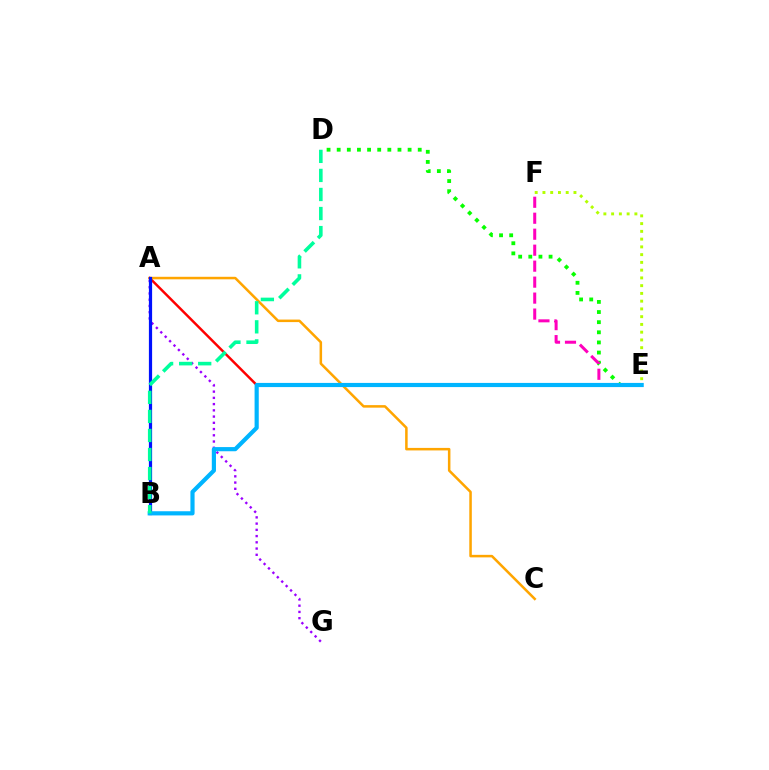{('A', 'G'): [{'color': '#9b00ff', 'line_style': 'dotted', 'thickness': 1.69}], ('A', 'E'): [{'color': '#ff0000', 'line_style': 'solid', 'thickness': 1.77}], ('A', 'C'): [{'color': '#ffa500', 'line_style': 'solid', 'thickness': 1.82}], ('D', 'E'): [{'color': '#08ff00', 'line_style': 'dotted', 'thickness': 2.75}], ('A', 'B'): [{'color': '#0010ff', 'line_style': 'solid', 'thickness': 2.31}], ('E', 'F'): [{'color': '#ff00bd', 'line_style': 'dashed', 'thickness': 2.17}, {'color': '#b3ff00', 'line_style': 'dotted', 'thickness': 2.11}], ('B', 'E'): [{'color': '#00b5ff', 'line_style': 'solid', 'thickness': 3.0}], ('B', 'D'): [{'color': '#00ff9d', 'line_style': 'dashed', 'thickness': 2.59}]}